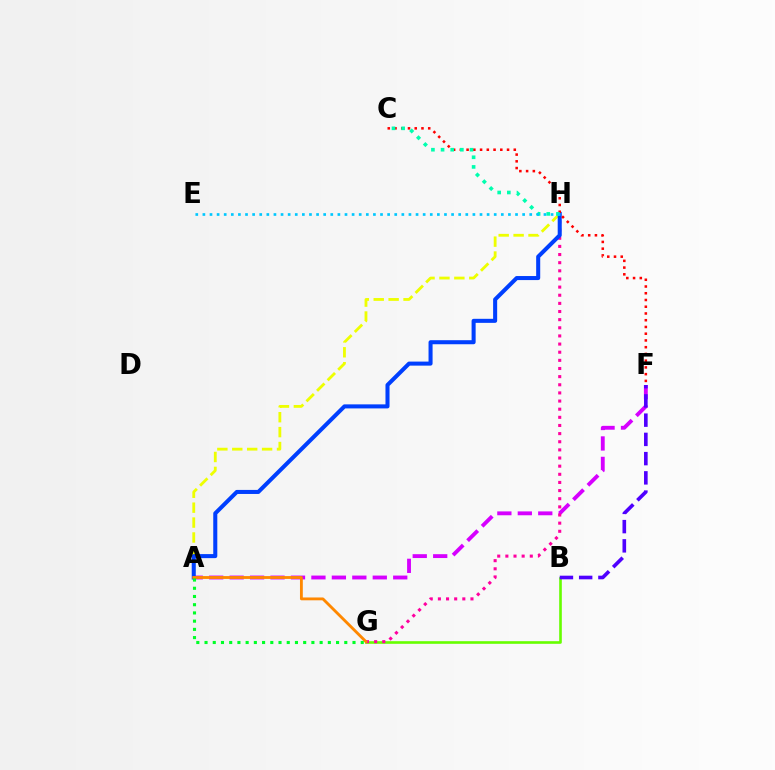{('B', 'G'): [{'color': '#66ff00', 'line_style': 'solid', 'thickness': 1.89}], ('A', 'F'): [{'color': '#d600ff', 'line_style': 'dashed', 'thickness': 2.78}], ('A', 'H'): [{'color': '#eeff00', 'line_style': 'dashed', 'thickness': 2.03}, {'color': '#003fff', 'line_style': 'solid', 'thickness': 2.91}], ('G', 'H'): [{'color': '#ff00a0', 'line_style': 'dotted', 'thickness': 2.21}], ('B', 'F'): [{'color': '#4f00ff', 'line_style': 'dashed', 'thickness': 2.61}], ('A', 'G'): [{'color': '#ff8800', 'line_style': 'solid', 'thickness': 2.04}, {'color': '#00ff27', 'line_style': 'dotted', 'thickness': 2.23}], ('C', 'F'): [{'color': '#ff0000', 'line_style': 'dotted', 'thickness': 1.83}], ('C', 'H'): [{'color': '#00ffaf', 'line_style': 'dotted', 'thickness': 2.62}], ('E', 'H'): [{'color': '#00c7ff', 'line_style': 'dotted', 'thickness': 1.93}]}